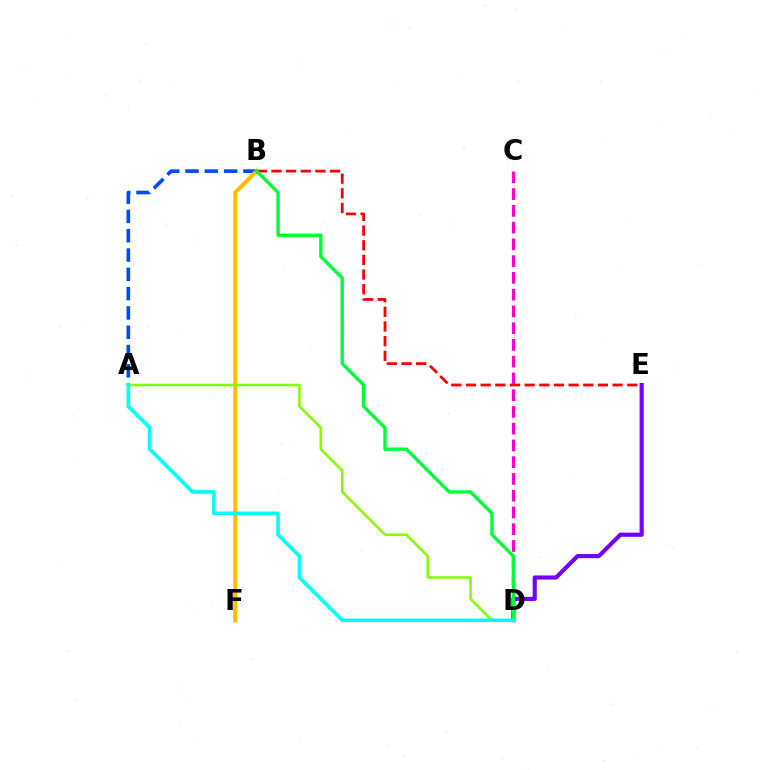{('D', 'E'): [{'color': '#7200ff', 'line_style': 'solid', 'thickness': 2.97}], ('A', 'B'): [{'color': '#004bff', 'line_style': 'dashed', 'thickness': 2.62}], ('B', 'F'): [{'color': '#ffbd00', 'line_style': 'solid', 'thickness': 2.93}], ('B', 'E'): [{'color': '#ff0000', 'line_style': 'dashed', 'thickness': 1.99}], ('C', 'D'): [{'color': '#ff00cf', 'line_style': 'dashed', 'thickness': 2.28}], ('B', 'D'): [{'color': '#00ff39', 'line_style': 'solid', 'thickness': 2.41}], ('A', 'D'): [{'color': '#84ff00', 'line_style': 'solid', 'thickness': 1.83}, {'color': '#00fff6', 'line_style': 'solid', 'thickness': 2.6}]}